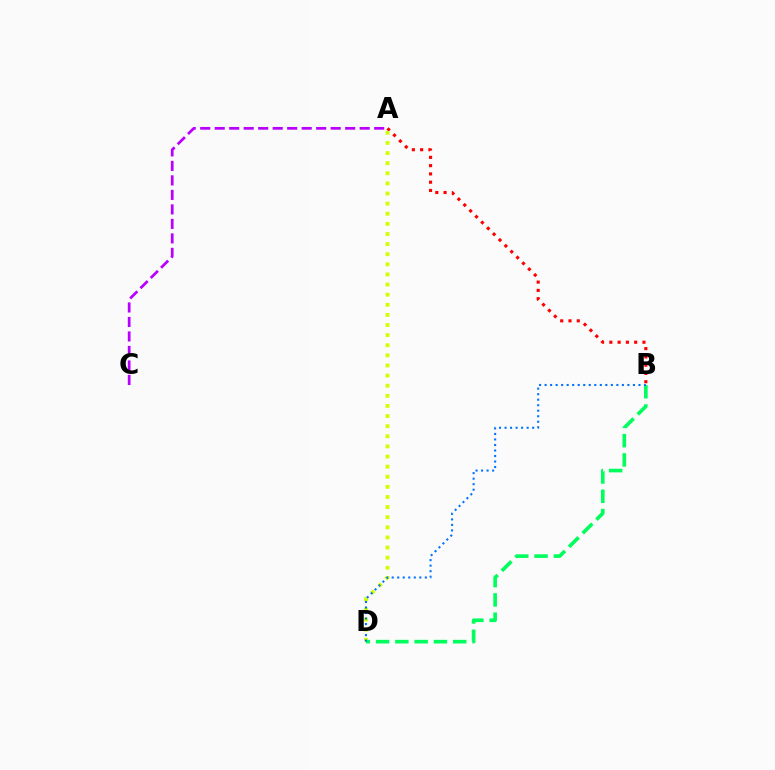{('A', 'B'): [{'color': '#ff0000', 'line_style': 'dotted', 'thickness': 2.25}], ('A', 'C'): [{'color': '#b900ff', 'line_style': 'dashed', 'thickness': 1.97}], ('A', 'D'): [{'color': '#d1ff00', 'line_style': 'dotted', 'thickness': 2.75}], ('B', 'D'): [{'color': '#00ff5c', 'line_style': 'dashed', 'thickness': 2.62}, {'color': '#0074ff', 'line_style': 'dotted', 'thickness': 1.5}]}